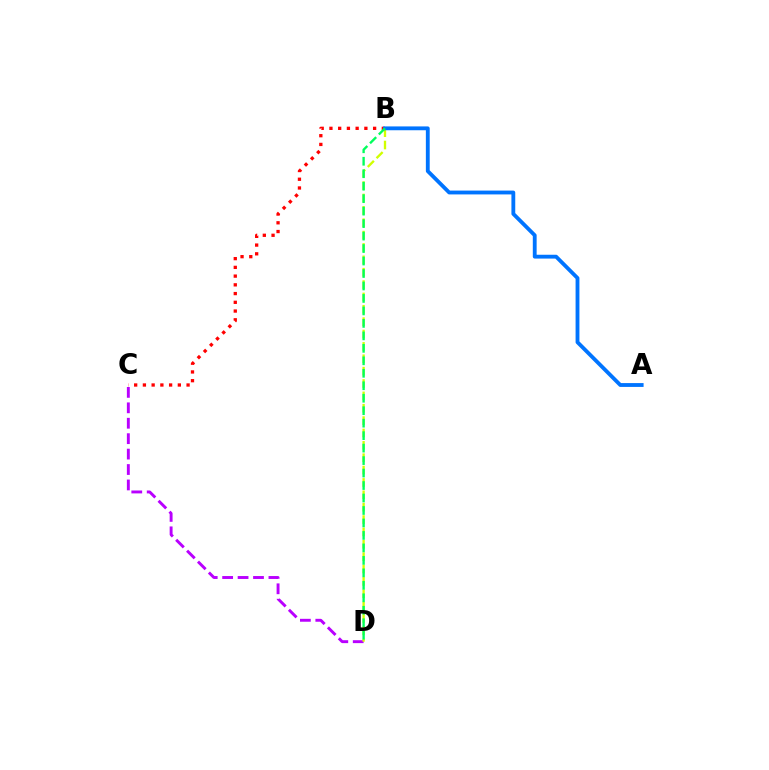{('B', 'C'): [{'color': '#ff0000', 'line_style': 'dotted', 'thickness': 2.37}], ('C', 'D'): [{'color': '#b900ff', 'line_style': 'dashed', 'thickness': 2.1}], ('B', 'D'): [{'color': '#d1ff00', 'line_style': 'dashed', 'thickness': 1.68}, {'color': '#00ff5c', 'line_style': 'dashed', 'thickness': 1.69}], ('A', 'B'): [{'color': '#0074ff', 'line_style': 'solid', 'thickness': 2.76}]}